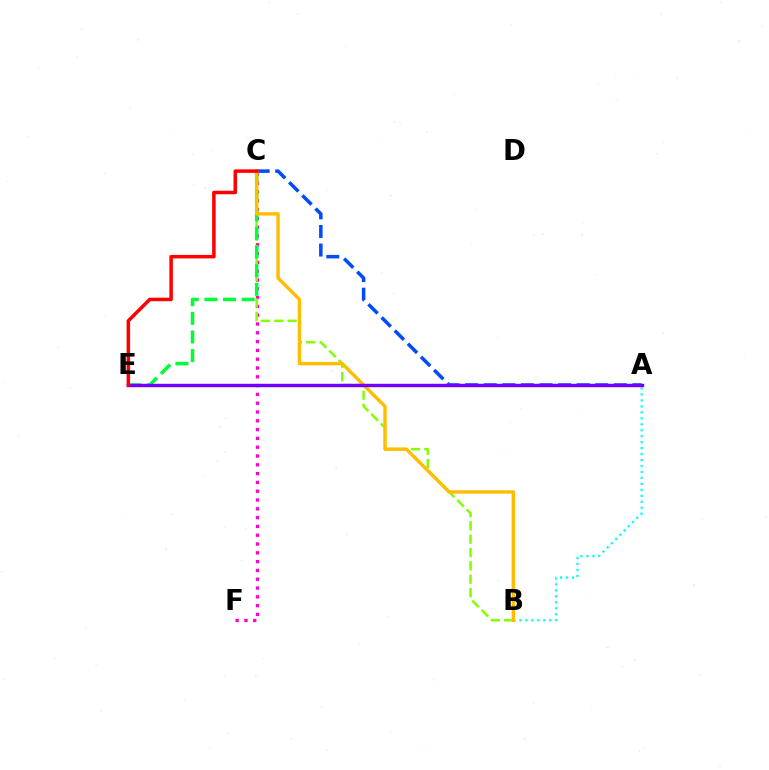{('C', 'F'): [{'color': '#ff00cf', 'line_style': 'dotted', 'thickness': 2.39}], ('B', 'C'): [{'color': '#84ff00', 'line_style': 'dashed', 'thickness': 1.81}, {'color': '#ffbd00', 'line_style': 'solid', 'thickness': 2.46}], ('C', 'E'): [{'color': '#00ff39', 'line_style': 'dashed', 'thickness': 2.53}, {'color': '#ff0000', 'line_style': 'solid', 'thickness': 2.54}], ('A', 'B'): [{'color': '#00fff6', 'line_style': 'dotted', 'thickness': 1.62}], ('A', 'C'): [{'color': '#004bff', 'line_style': 'dashed', 'thickness': 2.53}], ('A', 'E'): [{'color': '#7200ff', 'line_style': 'solid', 'thickness': 2.46}]}